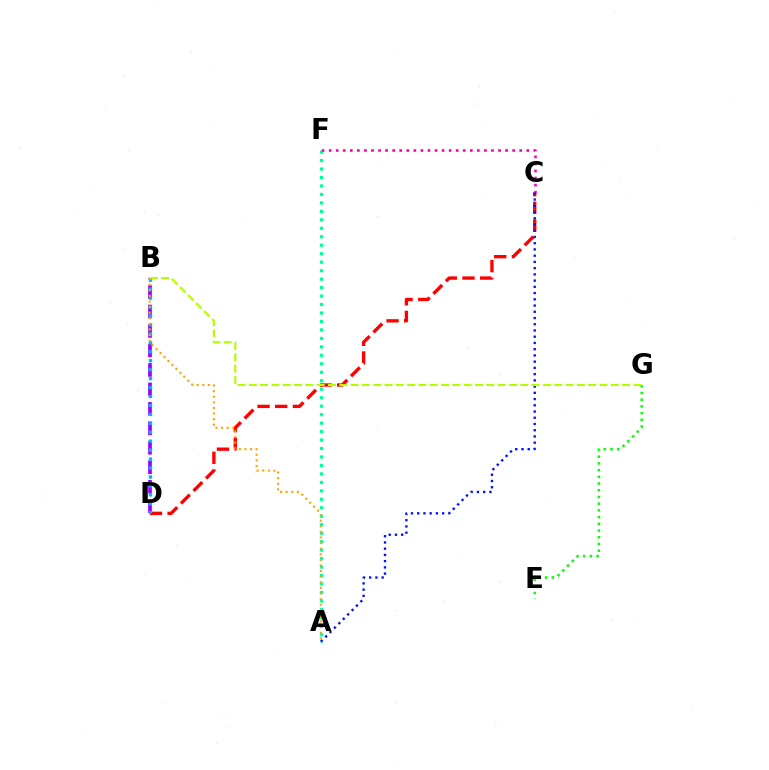{('C', 'D'): [{'color': '#ff0000', 'line_style': 'dashed', 'thickness': 2.4}], ('B', 'D'): [{'color': '#9b00ff', 'line_style': 'dashed', 'thickness': 2.64}, {'color': '#00b5ff', 'line_style': 'dotted', 'thickness': 2.43}], ('A', 'F'): [{'color': '#00ff9d', 'line_style': 'dotted', 'thickness': 2.3}], ('C', 'F'): [{'color': '#ff00bd', 'line_style': 'dotted', 'thickness': 1.92}], ('E', 'G'): [{'color': '#08ff00', 'line_style': 'dotted', 'thickness': 1.82}], ('A', 'B'): [{'color': '#ffa500', 'line_style': 'dotted', 'thickness': 1.52}], ('A', 'C'): [{'color': '#0010ff', 'line_style': 'dotted', 'thickness': 1.69}], ('B', 'G'): [{'color': '#b3ff00', 'line_style': 'dashed', 'thickness': 1.54}]}